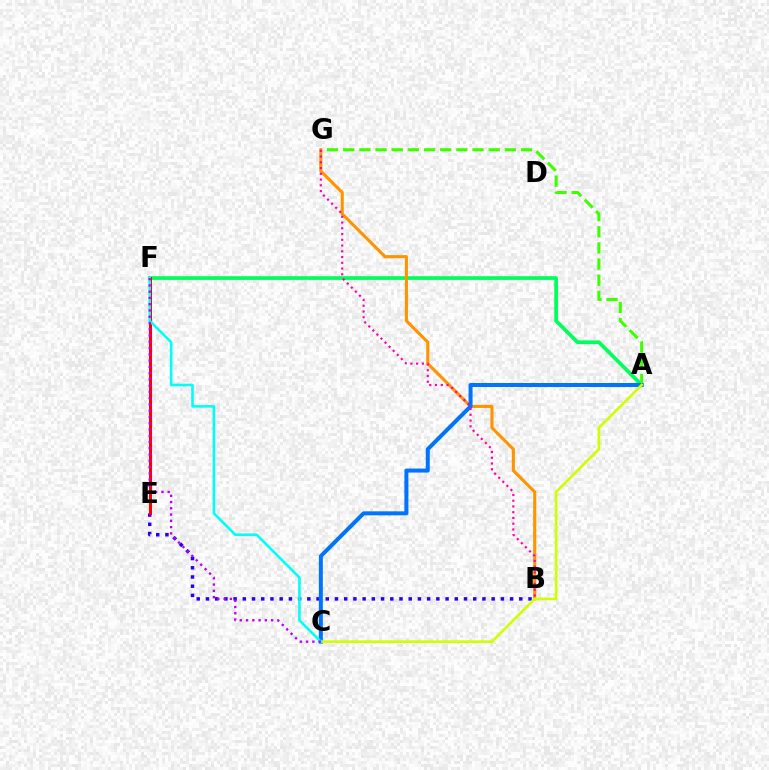{('A', 'F'): [{'color': '#00ff5c', 'line_style': 'solid', 'thickness': 2.67}], ('B', 'E'): [{'color': '#2500ff', 'line_style': 'dotted', 'thickness': 2.5}], ('A', 'G'): [{'color': '#3dff00', 'line_style': 'dashed', 'thickness': 2.2}], ('B', 'G'): [{'color': '#ff9400', 'line_style': 'solid', 'thickness': 2.23}, {'color': '#ff00ac', 'line_style': 'dotted', 'thickness': 1.56}], ('A', 'C'): [{'color': '#0074ff', 'line_style': 'solid', 'thickness': 2.88}, {'color': '#d1ff00', 'line_style': 'solid', 'thickness': 1.91}], ('E', 'F'): [{'color': '#ff0000', 'line_style': 'solid', 'thickness': 2.19}], ('C', 'F'): [{'color': '#00fff6', 'line_style': 'solid', 'thickness': 1.87}, {'color': '#b900ff', 'line_style': 'dotted', 'thickness': 1.7}]}